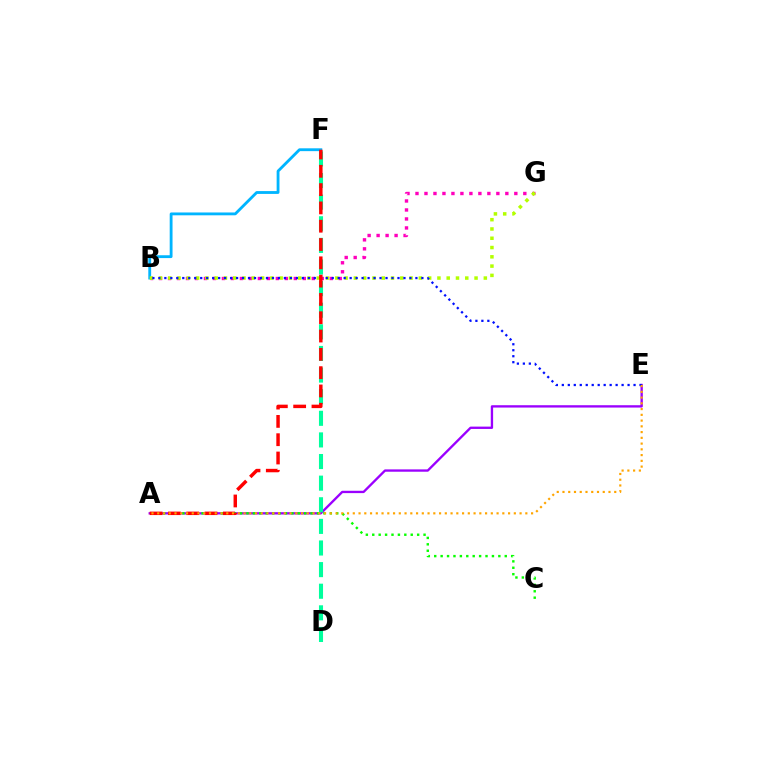{('A', 'E'): [{'color': '#9b00ff', 'line_style': 'solid', 'thickness': 1.68}, {'color': '#ffa500', 'line_style': 'dotted', 'thickness': 1.56}], ('B', 'G'): [{'color': '#ff00bd', 'line_style': 'dotted', 'thickness': 2.44}, {'color': '#b3ff00', 'line_style': 'dotted', 'thickness': 2.52}], ('B', 'F'): [{'color': '#00b5ff', 'line_style': 'solid', 'thickness': 2.04}], ('D', 'F'): [{'color': '#00ff9d', 'line_style': 'dashed', 'thickness': 2.94}], ('A', 'C'): [{'color': '#08ff00', 'line_style': 'dotted', 'thickness': 1.74}], ('B', 'E'): [{'color': '#0010ff', 'line_style': 'dotted', 'thickness': 1.62}], ('A', 'F'): [{'color': '#ff0000', 'line_style': 'dashed', 'thickness': 2.49}]}